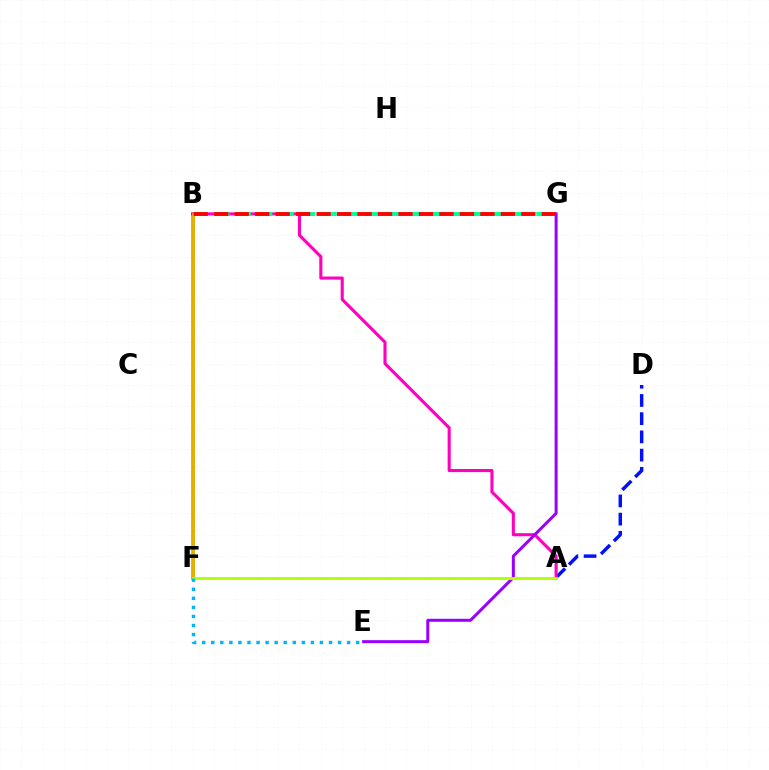{('B', 'F'): [{'color': '#08ff00', 'line_style': 'solid', 'thickness': 2.53}, {'color': '#ffa500', 'line_style': 'solid', 'thickness': 1.97}], ('A', 'D'): [{'color': '#0010ff', 'line_style': 'dashed', 'thickness': 2.48}], ('A', 'B'): [{'color': '#ff00bd', 'line_style': 'solid', 'thickness': 2.22}], ('E', 'G'): [{'color': '#9b00ff', 'line_style': 'solid', 'thickness': 2.16}], ('B', 'G'): [{'color': '#00ff9d', 'line_style': 'dashed', 'thickness': 2.91}, {'color': '#ff0000', 'line_style': 'dashed', 'thickness': 2.78}], ('A', 'F'): [{'color': '#b3ff00', 'line_style': 'solid', 'thickness': 2.1}], ('E', 'F'): [{'color': '#00b5ff', 'line_style': 'dotted', 'thickness': 2.46}]}